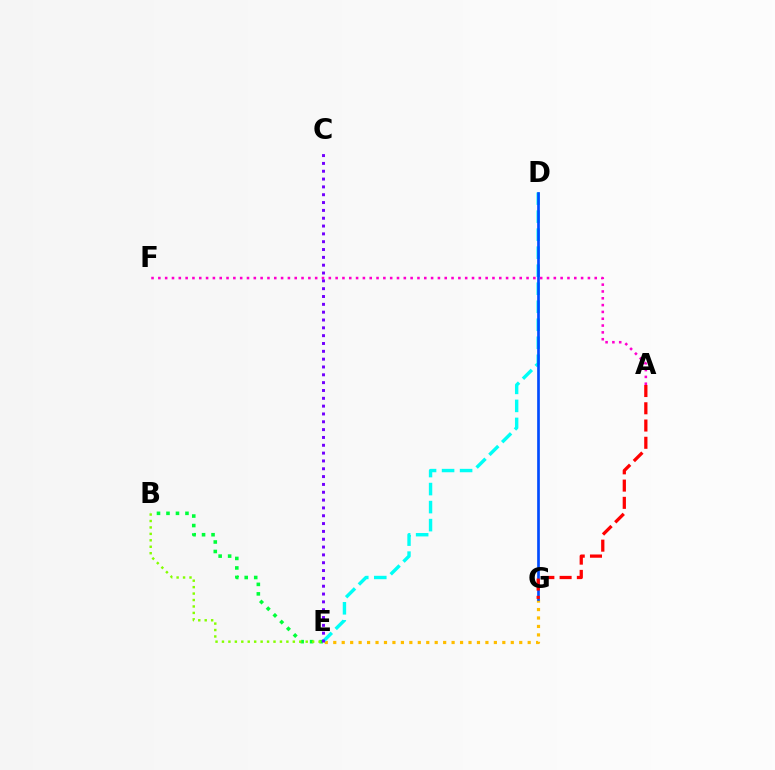{('B', 'E'): [{'color': '#00ff39', 'line_style': 'dotted', 'thickness': 2.58}, {'color': '#84ff00', 'line_style': 'dotted', 'thickness': 1.75}], ('E', 'G'): [{'color': '#ffbd00', 'line_style': 'dotted', 'thickness': 2.3}], ('D', 'E'): [{'color': '#00fff6', 'line_style': 'dashed', 'thickness': 2.45}], ('D', 'G'): [{'color': '#004bff', 'line_style': 'solid', 'thickness': 1.93}], ('A', 'F'): [{'color': '#ff00cf', 'line_style': 'dotted', 'thickness': 1.85}], ('A', 'G'): [{'color': '#ff0000', 'line_style': 'dashed', 'thickness': 2.34}], ('C', 'E'): [{'color': '#7200ff', 'line_style': 'dotted', 'thickness': 2.13}]}